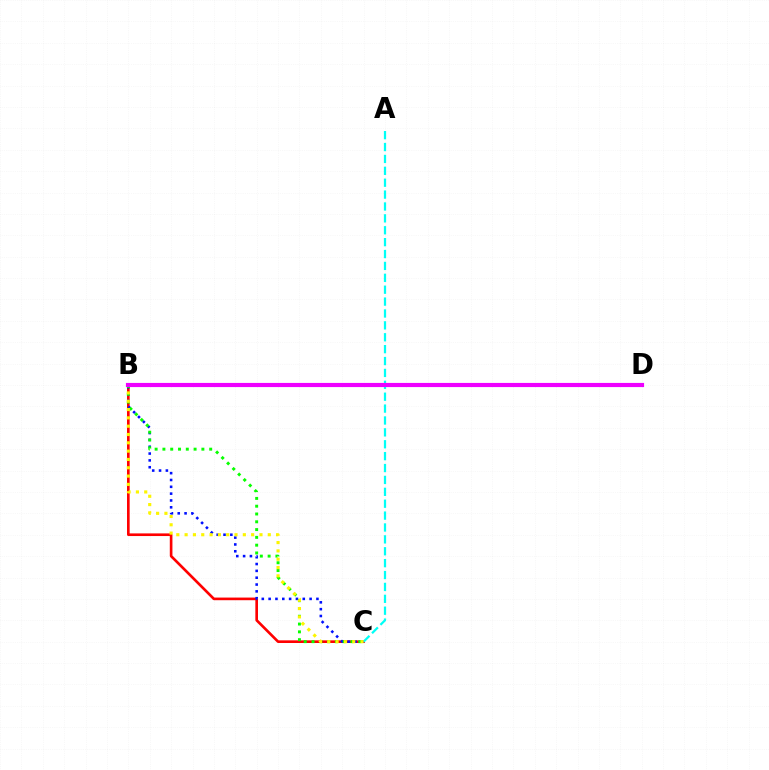{('B', 'C'): [{'color': '#ff0000', 'line_style': 'solid', 'thickness': 1.91}, {'color': '#0010ff', 'line_style': 'dotted', 'thickness': 1.86}, {'color': '#08ff00', 'line_style': 'dotted', 'thickness': 2.12}, {'color': '#fcf500', 'line_style': 'dotted', 'thickness': 2.26}], ('A', 'C'): [{'color': '#00fff6', 'line_style': 'dashed', 'thickness': 1.62}], ('B', 'D'): [{'color': '#ee00ff', 'line_style': 'solid', 'thickness': 2.99}]}